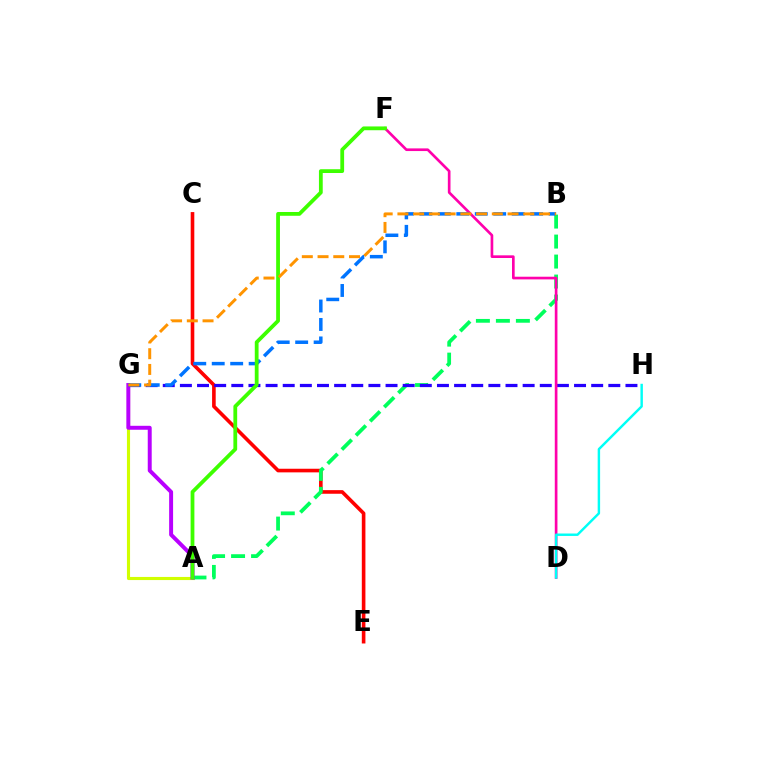{('C', 'E'): [{'color': '#ff0000', 'line_style': 'solid', 'thickness': 2.6}], ('A', 'G'): [{'color': '#d1ff00', 'line_style': 'solid', 'thickness': 2.24}, {'color': '#b900ff', 'line_style': 'solid', 'thickness': 2.84}], ('A', 'B'): [{'color': '#00ff5c', 'line_style': 'dashed', 'thickness': 2.72}], ('G', 'H'): [{'color': '#2500ff', 'line_style': 'dashed', 'thickness': 2.33}], ('D', 'F'): [{'color': '#ff00ac', 'line_style': 'solid', 'thickness': 1.92}], ('B', 'G'): [{'color': '#0074ff', 'line_style': 'dashed', 'thickness': 2.51}, {'color': '#ff9400', 'line_style': 'dashed', 'thickness': 2.14}], ('A', 'F'): [{'color': '#3dff00', 'line_style': 'solid', 'thickness': 2.73}], ('D', 'H'): [{'color': '#00fff6', 'line_style': 'solid', 'thickness': 1.75}]}